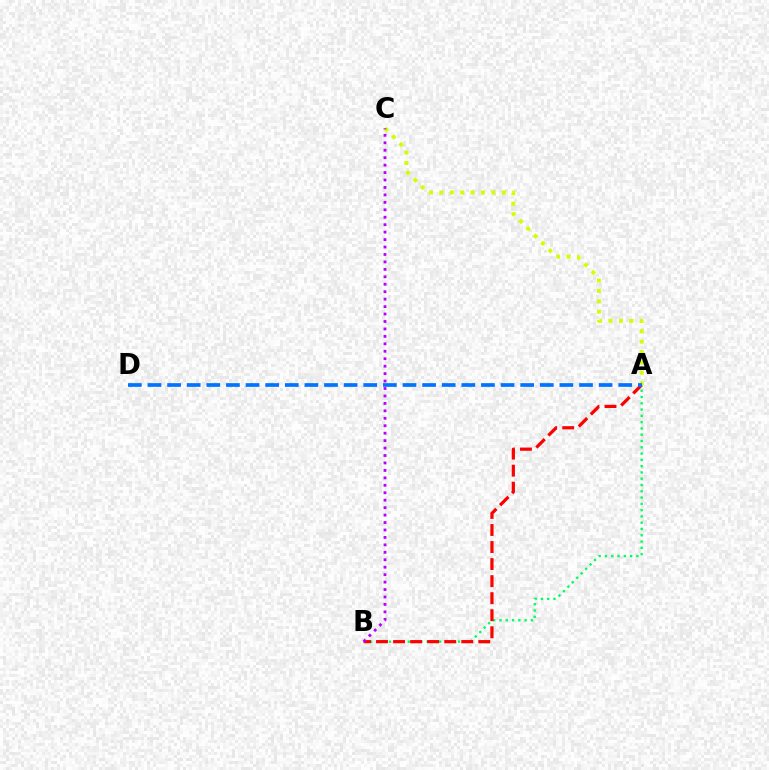{('A', 'C'): [{'color': '#d1ff00', 'line_style': 'dotted', 'thickness': 2.82}], ('A', 'B'): [{'color': '#00ff5c', 'line_style': 'dotted', 'thickness': 1.71}, {'color': '#ff0000', 'line_style': 'dashed', 'thickness': 2.32}], ('B', 'C'): [{'color': '#b900ff', 'line_style': 'dotted', 'thickness': 2.02}], ('A', 'D'): [{'color': '#0074ff', 'line_style': 'dashed', 'thickness': 2.66}]}